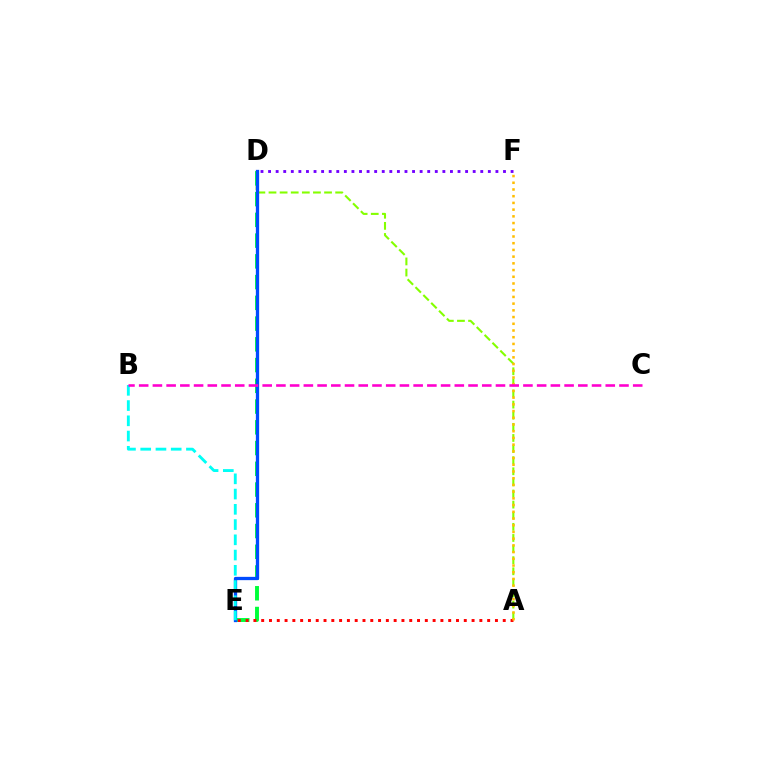{('A', 'D'): [{'color': '#84ff00', 'line_style': 'dashed', 'thickness': 1.51}], ('D', 'E'): [{'color': '#00ff39', 'line_style': 'dashed', 'thickness': 2.82}, {'color': '#004bff', 'line_style': 'solid', 'thickness': 2.37}], ('A', 'E'): [{'color': '#ff0000', 'line_style': 'dotted', 'thickness': 2.12}], ('B', 'E'): [{'color': '#00fff6', 'line_style': 'dashed', 'thickness': 2.07}], ('A', 'F'): [{'color': '#ffbd00', 'line_style': 'dotted', 'thickness': 1.82}], ('D', 'F'): [{'color': '#7200ff', 'line_style': 'dotted', 'thickness': 2.06}], ('B', 'C'): [{'color': '#ff00cf', 'line_style': 'dashed', 'thickness': 1.86}]}